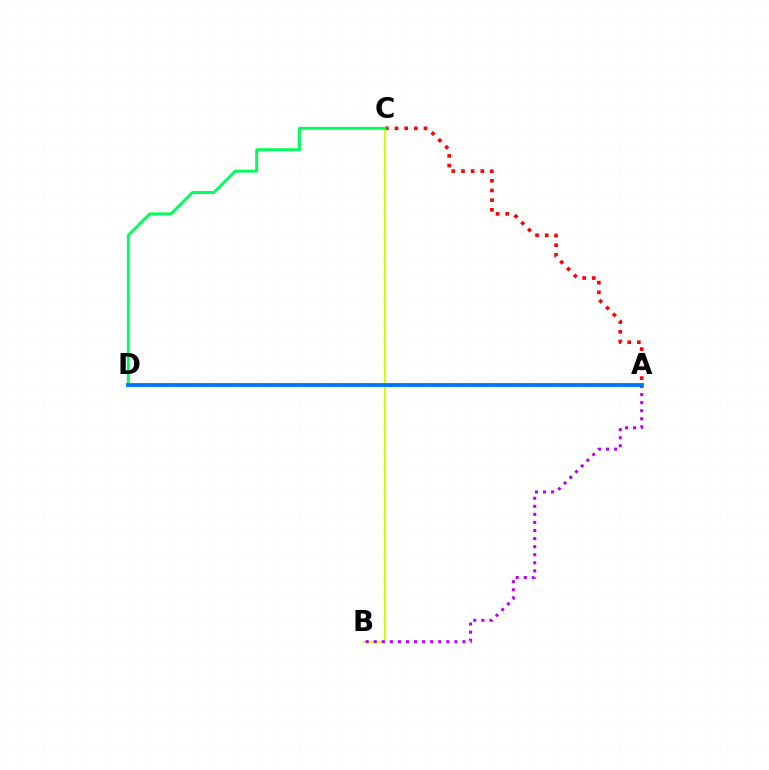{('A', 'C'): [{'color': '#ff0000', 'line_style': 'dotted', 'thickness': 2.63}], ('B', 'C'): [{'color': '#d1ff00', 'line_style': 'solid', 'thickness': 1.54}], ('A', 'B'): [{'color': '#b900ff', 'line_style': 'dotted', 'thickness': 2.19}], ('C', 'D'): [{'color': '#00ff5c', 'line_style': 'solid', 'thickness': 2.12}], ('A', 'D'): [{'color': '#0074ff', 'line_style': 'solid', 'thickness': 2.76}]}